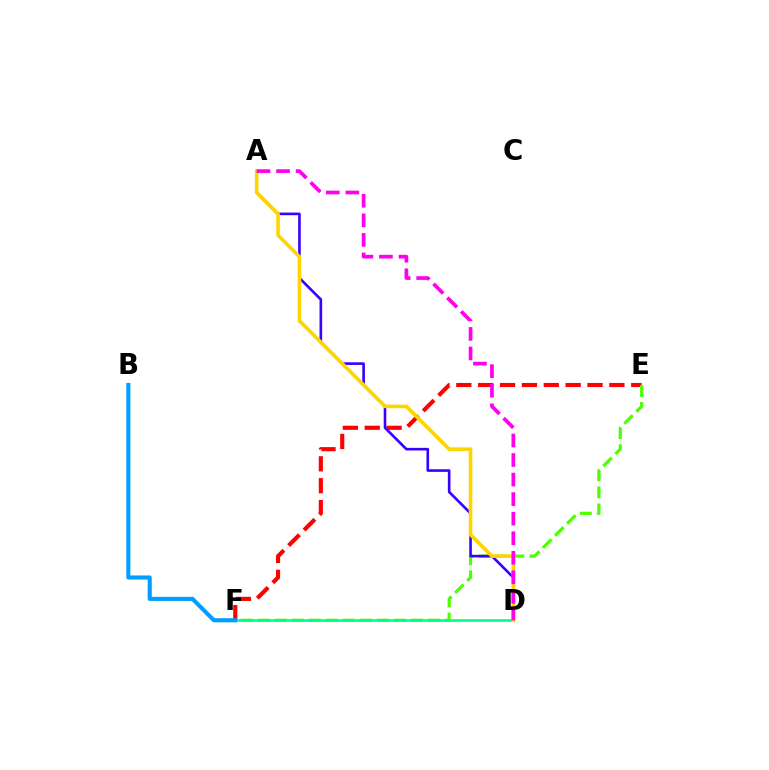{('E', 'F'): [{'color': '#ff0000', 'line_style': 'dashed', 'thickness': 2.97}, {'color': '#4fff00', 'line_style': 'dashed', 'thickness': 2.31}], ('D', 'F'): [{'color': '#00ff86', 'line_style': 'solid', 'thickness': 1.91}], ('A', 'D'): [{'color': '#3700ff', 'line_style': 'solid', 'thickness': 1.89}, {'color': '#ffd500', 'line_style': 'solid', 'thickness': 2.61}, {'color': '#ff00ed', 'line_style': 'dashed', 'thickness': 2.66}], ('B', 'F'): [{'color': '#009eff', 'line_style': 'solid', 'thickness': 2.95}]}